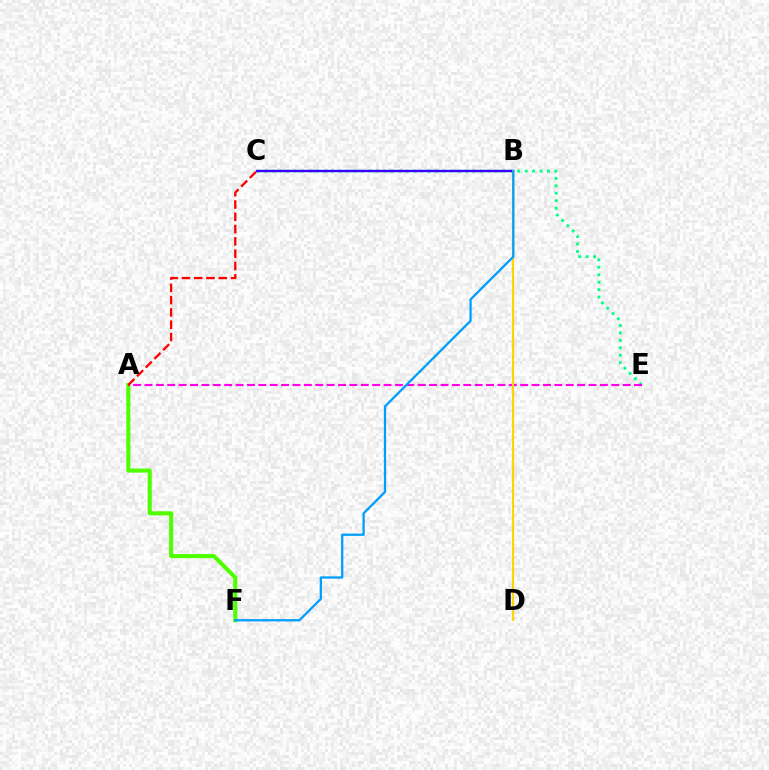{('A', 'F'): [{'color': '#4fff00', 'line_style': 'solid', 'thickness': 2.93}], ('C', 'E'): [{'color': '#00ff86', 'line_style': 'dotted', 'thickness': 2.02}], ('A', 'E'): [{'color': '#ff00ed', 'line_style': 'dashed', 'thickness': 1.55}], ('A', 'C'): [{'color': '#ff0000', 'line_style': 'dashed', 'thickness': 1.67}], ('B', 'C'): [{'color': '#3700ff', 'line_style': 'solid', 'thickness': 1.73}], ('B', 'D'): [{'color': '#ffd500', 'line_style': 'solid', 'thickness': 1.51}], ('B', 'F'): [{'color': '#009eff', 'line_style': 'solid', 'thickness': 1.64}]}